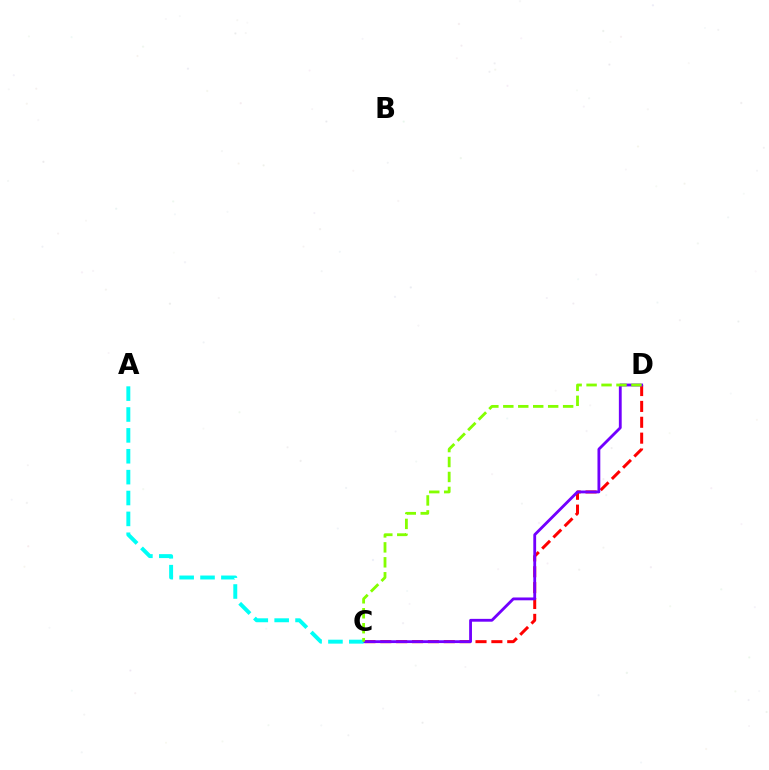{('C', 'D'): [{'color': '#ff0000', 'line_style': 'dashed', 'thickness': 2.16}, {'color': '#7200ff', 'line_style': 'solid', 'thickness': 2.03}, {'color': '#84ff00', 'line_style': 'dashed', 'thickness': 2.03}], ('A', 'C'): [{'color': '#00fff6', 'line_style': 'dashed', 'thickness': 2.84}]}